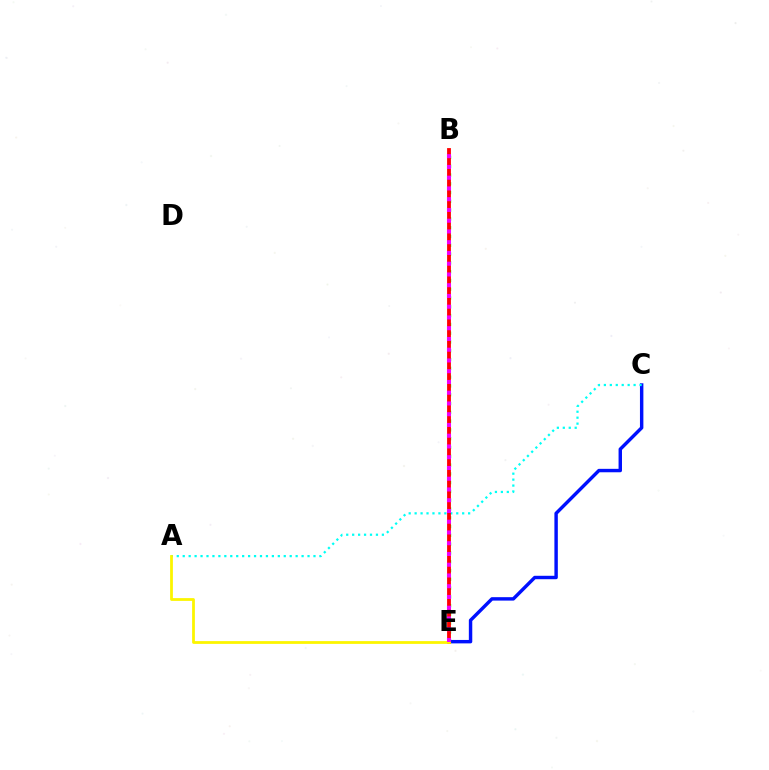{('C', 'E'): [{'color': '#0010ff', 'line_style': 'solid', 'thickness': 2.47}], ('B', 'E'): [{'color': '#08ff00', 'line_style': 'dotted', 'thickness': 2.39}, {'color': '#ff0000', 'line_style': 'solid', 'thickness': 2.74}, {'color': '#ee00ff', 'line_style': 'dotted', 'thickness': 2.92}], ('A', 'C'): [{'color': '#00fff6', 'line_style': 'dotted', 'thickness': 1.61}], ('A', 'E'): [{'color': '#fcf500', 'line_style': 'solid', 'thickness': 2.0}]}